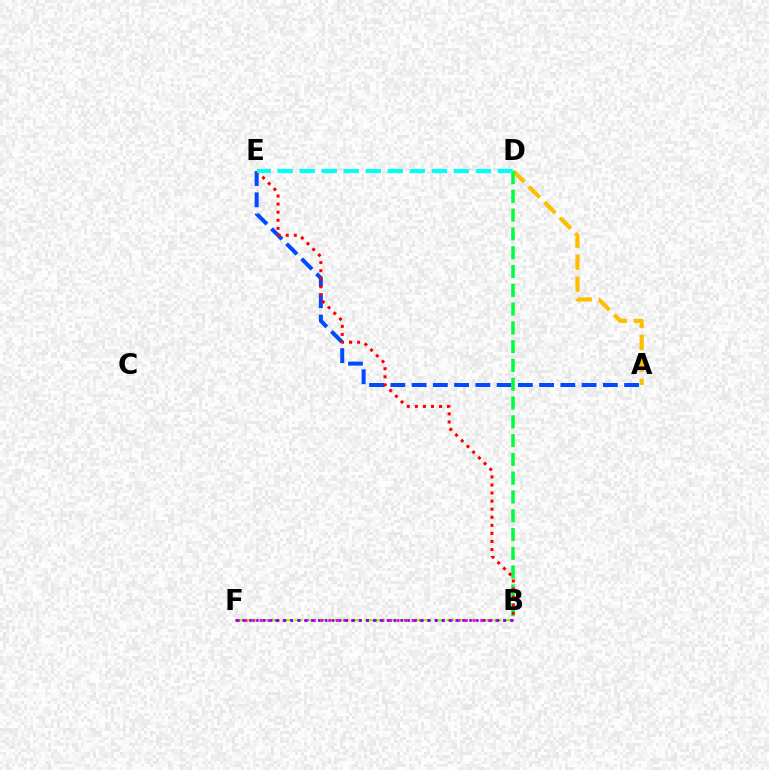{('A', 'D'): [{'color': '#ffbd00', 'line_style': 'dashed', 'thickness': 2.99}], ('A', 'E'): [{'color': '#004bff', 'line_style': 'dashed', 'thickness': 2.89}], ('B', 'D'): [{'color': '#00ff39', 'line_style': 'dashed', 'thickness': 2.55}], ('B', 'E'): [{'color': '#ff0000', 'line_style': 'dotted', 'thickness': 2.19}], ('D', 'E'): [{'color': '#00fff6', 'line_style': 'dashed', 'thickness': 2.99}], ('B', 'F'): [{'color': '#84ff00', 'line_style': 'dashed', 'thickness': 1.59}, {'color': '#ff00cf', 'line_style': 'dotted', 'thickness': 2.06}, {'color': '#7200ff', 'line_style': 'dotted', 'thickness': 1.87}]}